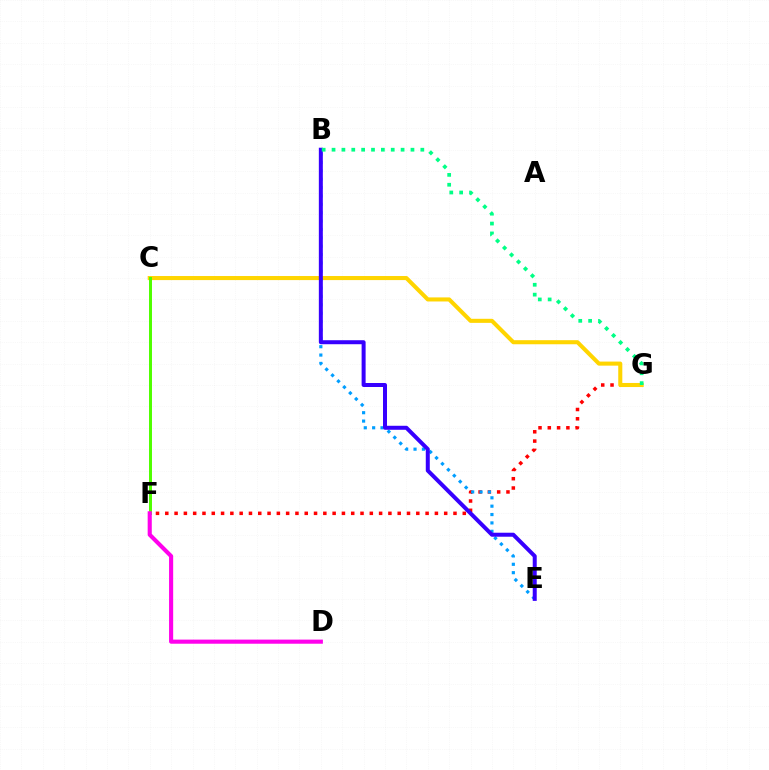{('F', 'G'): [{'color': '#ff0000', 'line_style': 'dotted', 'thickness': 2.53}], ('C', 'G'): [{'color': '#ffd500', 'line_style': 'solid', 'thickness': 2.93}], ('B', 'E'): [{'color': '#009eff', 'line_style': 'dotted', 'thickness': 2.28}, {'color': '#3700ff', 'line_style': 'solid', 'thickness': 2.88}], ('C', 'F'): [{'color': '#4fff00', 'line_style': 'solid', 'thickness': 2.14}], ('D', 'F'): [{'color': '#ff00ed', 'line_style': 'solid', 'thickness': 2.96}], ('B', 'G'): [{'color': '#00ff86', 'line_style': 'dotted', 'thickness': 2.68}]}